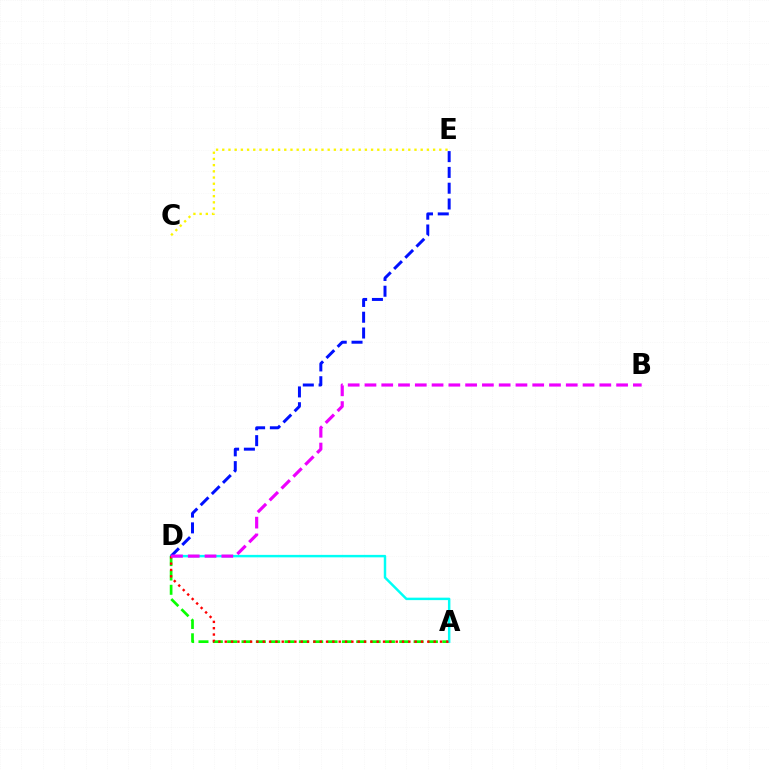{('A', 'D'): [{'color': '#08ff00', 'line_style': 'dashed', 'thickness': 1.95}, {'color': '#00fff6', 'line_style': 'solid', 'thickness': 1.77}, {'color': '#ff0000', 'line_style': 'dotted', 'thickness': 1.72}], ('D', 'E'): [{'color': '#0010ff', 'line_style': 'dashed', 'thickness': 2.15}], ('B', 'D'): [{'color': '#ee00ff', 'line_style': 'dashed', 'thickness': 2.28}], ('C', 'E'): [{'color': '#fcf500', 'line_style': 'dotted', 'thickness': 1.68}]}